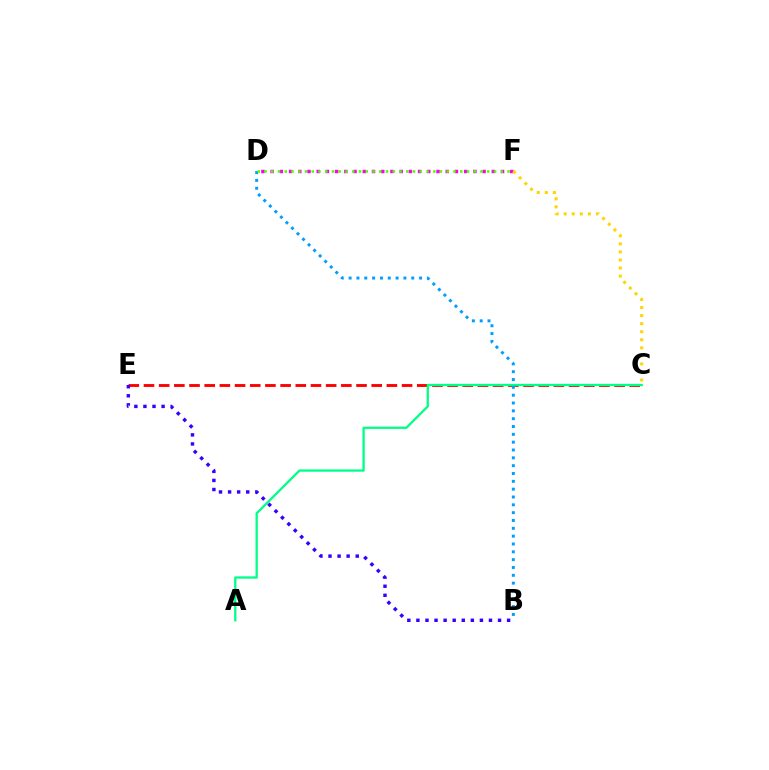{('C', 'E'): [{'color': '#ff0000', 'line_style': 'dashed', 'thickness': 2.06}], ('A', 'C'): [{'color': '#00ff86', 'line_style': 'solid', 'thickness': 1.66}], ('B', 'D'): [{'color': '#009eff', 'line_style': 'dotted', 'thickness': 2.13}], ('B', 'E'): [{'color': '#3700ff', 'line_style': 'dotted', 'thickness': 2.46}], ('D', 'F'): [{'color': '#ff00ed', 'line_style': 'dotted', 'thickness': 2.5}, {'color': '#4fff00', 'line_style': 'dotted', 'thickness': 1.83}], ('C', 'F'): [{'color': '#ffd500', 'line_style': 'dotted', 'thickness': 2.19}]}